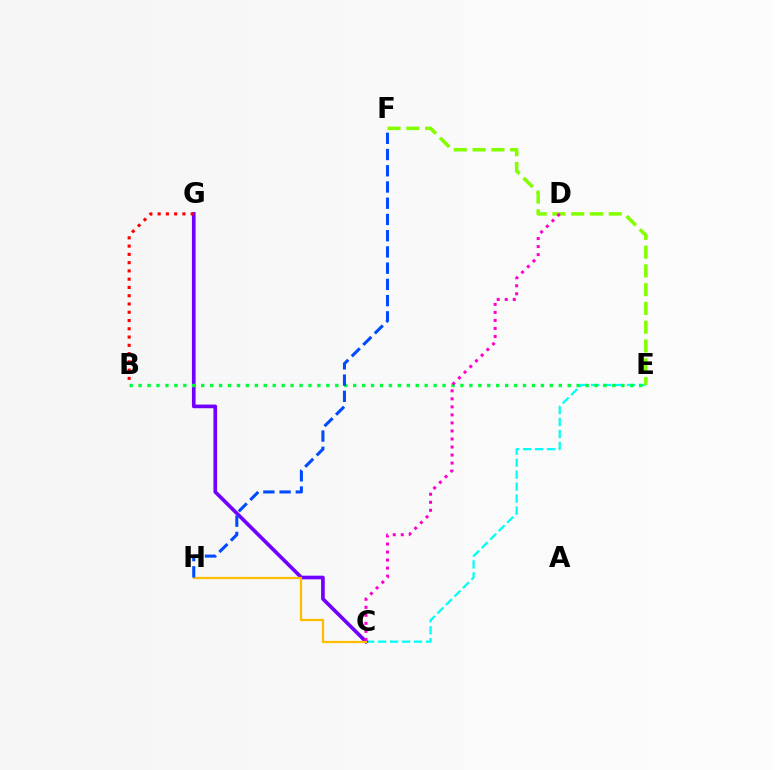{('C', 'E'): [{'color': '#00fff6', 'line_style': 'dashed', 'thickness': 1.63}], ('C', 'G'): [{'color': '#7200ff', 'line_style': 'solid', 'thickness': 2.63}], ('E', 'F'): [{'color': '#84ff00', 'line_style': 'dashed', 'thickness': 2.55}], ('B', 'G'): [{'color': '#ff0000', 'line_style': 'dotted', 'thickness': 2.25}], ('C', 'H'): [{'color': '#ffbd00', 'line_style': 'solid', 'thickness': 1.62}], ('B', 'E'): [{'color': '#00ff39', 'line_style': 'dotted', 'thickness': 2.43}], ('C', 'D'): [{'color': '#ff00cf', 'line_style': 'dotted', 'thickness': 2.18}], ('F', 'H'): [{'color': '#004bff', 'line_style': 'dashed', 'thickness': 2.2}]}